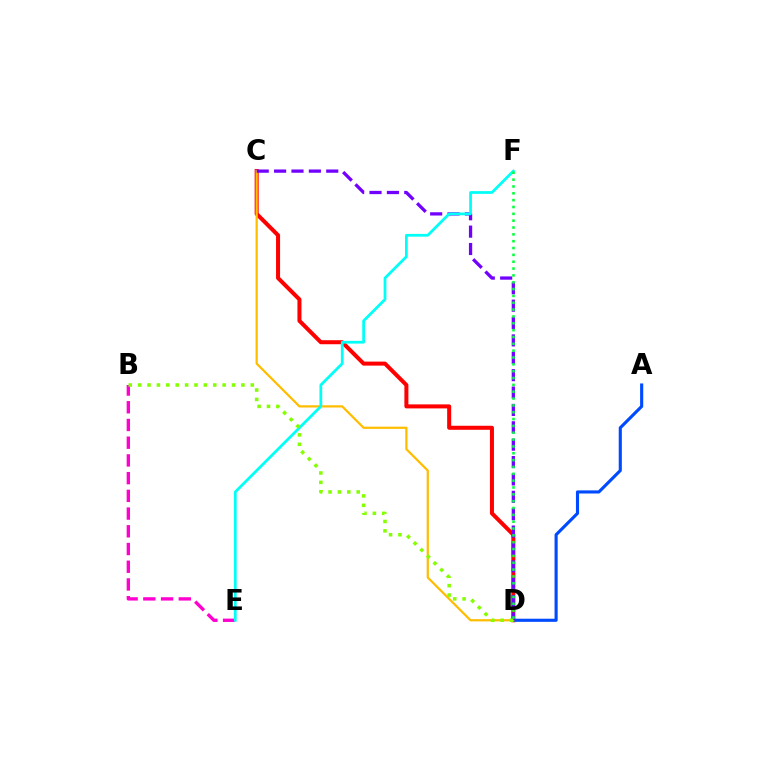{('C', 'D'): [{'color': '#ff0000', 'line_style': 'solid', 'thickness': 2.9}, {'color': '#ffbd00', 'line_style': 'solid', 'thickness': 1.61}, {'color': '#7200ff', 'line_style': 'dashed', 'thickness': 2.36}], ('B', 'E'): [{'color': '#ff00cf', 'line_style': 'dashed', 'thickness': 2.41}], ('A', 'D'): [{'color': '#004bff', 'line_style': 'solid', 'thickness': 2.24}], ('E', 'F'): [{'color': '#00fff6', 'line_style': 'solid', 'thickness': 1.98}], ('B', 'D'): [{'color': '#84ff00', 'line_style': 'dotted', 'thickness': 2.55}], ('D', 'F'): [{'color': '#00ff39', 'line_style': 'dotted', 'thickness': 1.86}]}